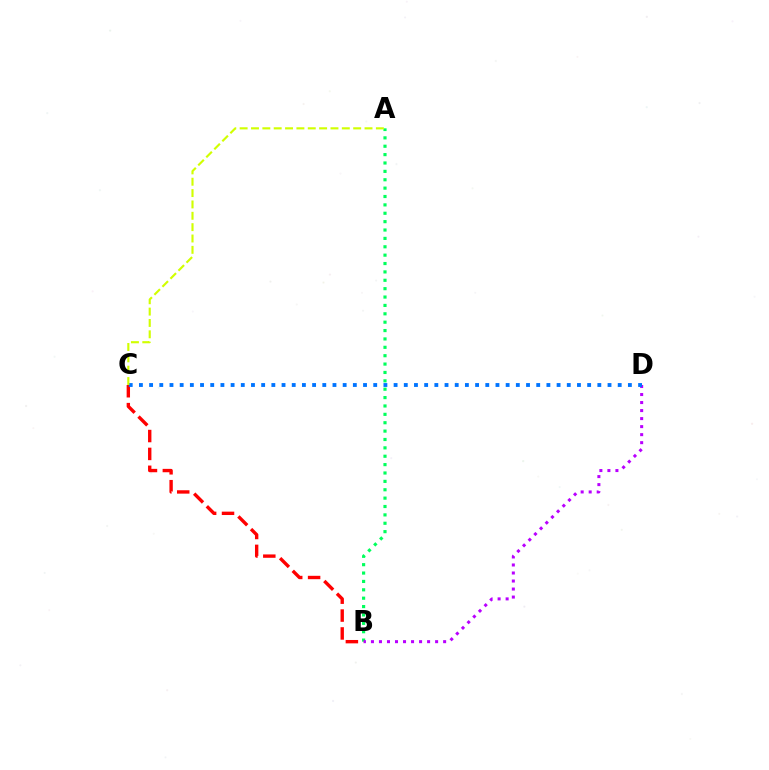{('A', 'B'): [{'color': '#00ff5c', 'line_style': 'dotted', 'thickness': 2.28}], ('B', 'D'): [{'color': '#b900ff', 'line_style': 'dotted', 'thickness': 2.18}], ('B', 'C'): [{'color': '#ff0000', 'line_style': 'dashed', 'thickness': 2.43}], ('C', 'D'): [{'color': '#0074ff', 'line_style': 'dotted', 'thickness': 2.77}], ('A', 'C'): [{'color': '#d1ff00', 'line_style': 'dashed', 'thickness': 1.54}]}